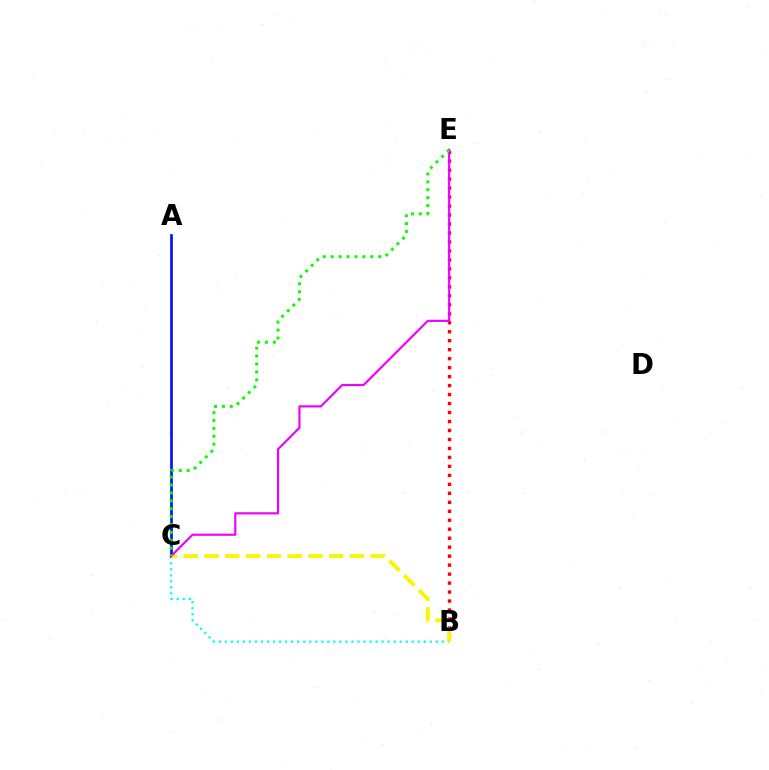{('B', 'E'): [{'color': '#ff0000', 'line_style': 'dotted', 'thickness': 2.44}], ('B', 'C'): [{'color': '#00fff6', 'line_style': 'dotted', 'thickness': 1.64}, {'color': '#fcf500', 'line_style': 'dashed', 'thickness': 2.82}], ('A', 'C'): [{'color': '#0010ff', 'line_style': 'solid', 'thickness': 1.93}], ('C', 'E'): [{'color': '#ee00ff', 'line_style': 'solid', 'thickness': 1.56}, {'color': '#08ff00', 'line_style': 'dotted', 'thickness': 2.14}]}